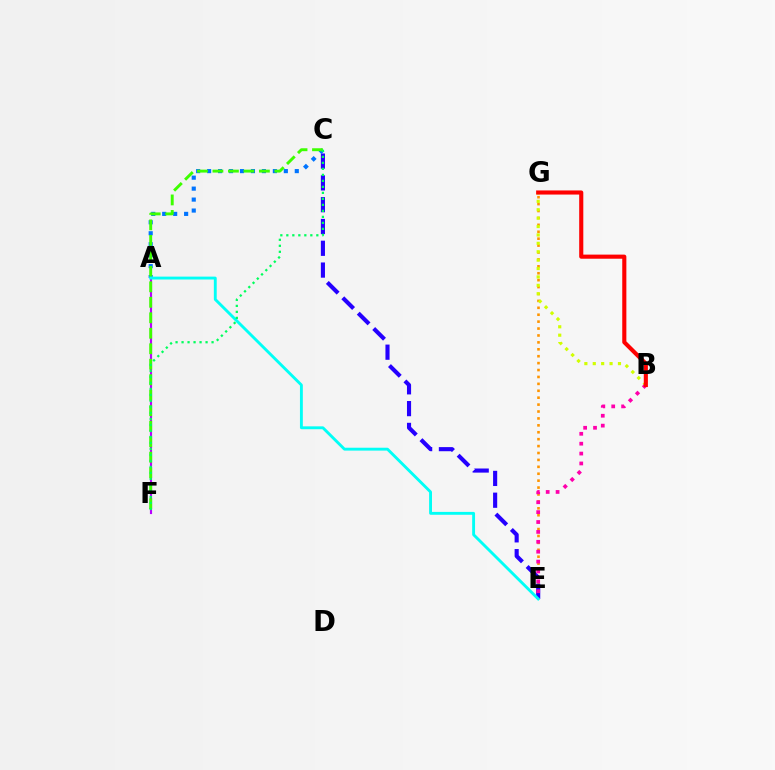{('E', 'G'): [{'color': '#ff9400', 'line_style': 'dotted', 'thickness': 1.88}], ('B', 'G'): [{'color': '#d1ff00', 'line_style': 'dotted', 'thickness': 2.28}, {'color': '#ff0000', 'line_style': 'solid', 'thickness': 2.96}], ('C', 'E'): [{'color': '#2500ff', 'line_style': 'dashed', 'thickness': 2.96}], ('B', 'E'): [{'color': '#ff00ac', 'line_style': 'dotted', 'thickness': 2.69}], ('A', 'C'): [{'color': '#0074ff', 'line_style': 'dotted', 'thickness': 2.98}], ('A', 'F'): [{'color': '#b900ff', 'line_style': 'solid', 'thickness': 1.55}], ('C', 'F'): [{'color': '#3dff00', 'line_style': 'dashed', 'thickness': 2.1}, {'color': '#00ff5c', 'line_style': 'dotted', 'thickness': 1.63}], ('A', 'E'): [{'color': '#00fff6', 'line_style': 'solid', 'thickness': 2.07}]}